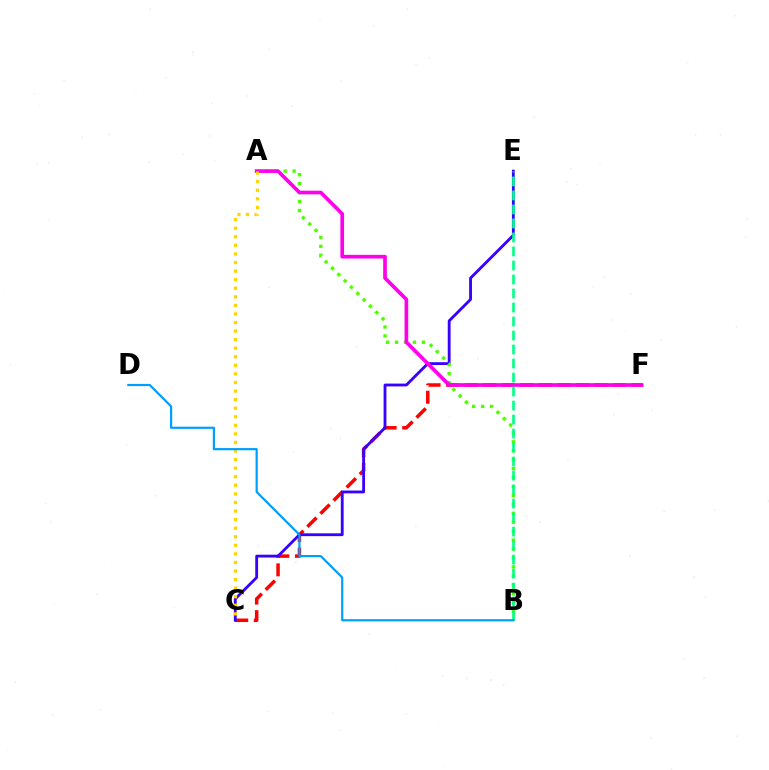{('C', 'F'): [{'color': '#ff0000', 'line_style': 'dashed', 'thickness': 2.52}], ('C', 'E'): [{'color': '#3700ff', 'line_style': 'solid', 'thickness': 2.04}], ('A', 'B'): [{'color': '#4fff00', 'line_style': 'dotted', 'thickness': 2.43}], ('A', 'F'): [{'color': '#ff00ed', 'line_style': 'solid', 'thickness': 2.65}], ('A', 'C'): [{'color': '#ffd500', 'line_style': 'dotted', 'thickness': 2.33}], ('B', 'E'): [{'color': '#00ff86', 'line_style': 'dashed', 'thickness': 1.9}], ('B', 'D'): [{'color': '#009eff', 'line_style': 'solid', 'thickness': 1.58}]}